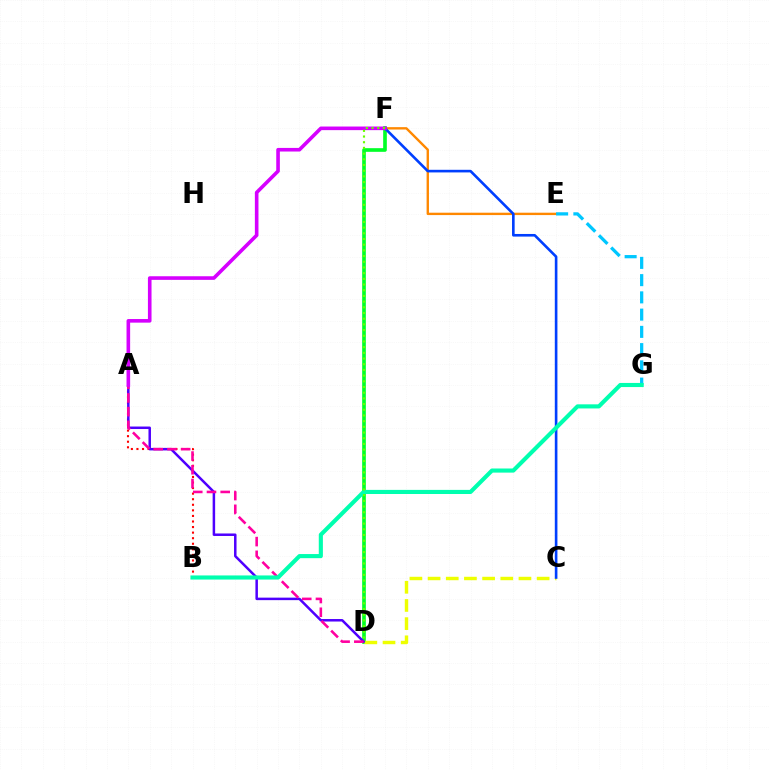{('A', 'B'): [{'color': '#ff0000', 'line_style': 'dotted', 'thickness': 1.51}], ('E', 'F'): [{'color': '#ff8800', 'line_style': 'solid', 'thickness': 1.71}], ('E', 'G'): [{'color': '#00c7ff', 'line_style': 'dashed', 'thickness': 2.34}], ('D', 'F'): [{'color': '#00ff27', 'line_style': 'solid', 'thickness': 2.63}, {'color': '#66ff00', 'line_style': 'dotted', 'thickness': 1.55}], ('C', 'D'): [{'color': '#eeff00', 'line_style': 'dashed', 'thickness': 2.47}], ('A', 'D'): [{'color': '#4f00ff', 'line_style': 'solid', 'thickness': 1.8}, {'color': '#ff00a0', 'line_style': 'dashed', 'thickness': 1.86}], ('C', 'F'): [{'color': '#003fff', 'line_style': 'solid', 'thickness': 1.89}], ('B', 'G'): [{'color': '#00ffaf', 'line_style': 'solid', 'thickness': 2.96}], ('A', 'F'): [{'color': '#d600ff', 'line_style': 'solid', 'thickness': 2.6}]}